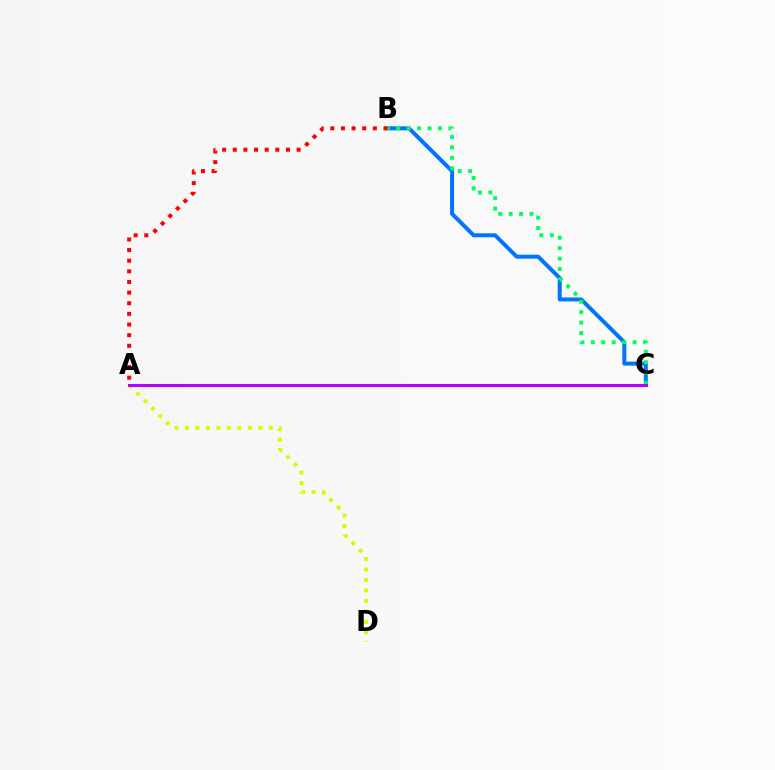{('B', 'C'): [{'color': '#0074ff', 'line_style': 'solid', 'thickness': 2.86}, {'color': '#00ff5c', 'line_style': 'dotted', 'thickness': 2.83}], ('A', 'D'): [{'color': '#d1ff00', 'line_style': 'dotted', 'thickness': 2.85}], ('A', 'C'): [{'color': '#b900ff', 'line_style': 'solid', 'thickness': 2.18}], ('A', 'B'): [{'color': '#ff0000', 'line_style': 'dotted', 'thickness': 2.89}]}